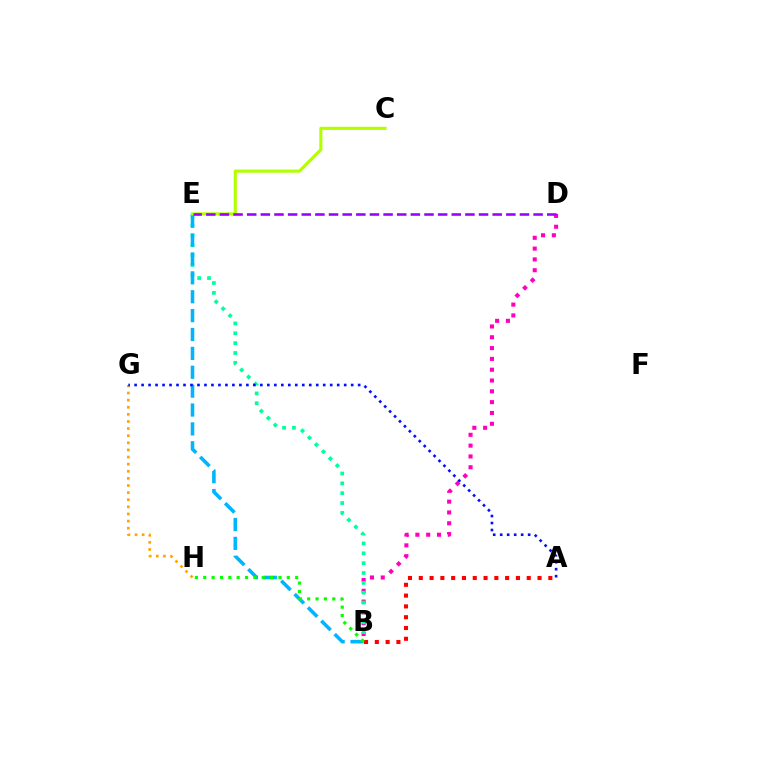{('G', 'H'): [{'color': '#ffa500', 'line_style': 'dotted', 'thickness': 1.93}], ('B', 'D'): [{'color': '#ff00bd', 'line_style': 'dotted', 'thickness': 2.94}], ('B', 'E'): [{'color': '#00ff9d', 'line_style': 'dotted', 'thickness': 2.68}, {'color': '#00b5ff', 'line_style': 'dashed', 'thickness': 2.57}], ('C', 'E'): [{'color': '#b3ff00', 'line_style': 'solid', 'thickness': 2.26}], ('A', 'B'): [{'color': '#ff0000', 'line_style': 'dotted', 'thickness': 2.93}], ('B', 'H'): [{'color': '#08ff00', 'line_style': 'dotted', 'thickness': 2.27}], ('D', 'E'): [{'color': '#9b00ff', 'line_style': 'dashed', 'thickness': 1.85}], ('A', 'G'): [{'color': '#0010ff', 'line_style': 'dotted', 'thickness': 1.9}]}